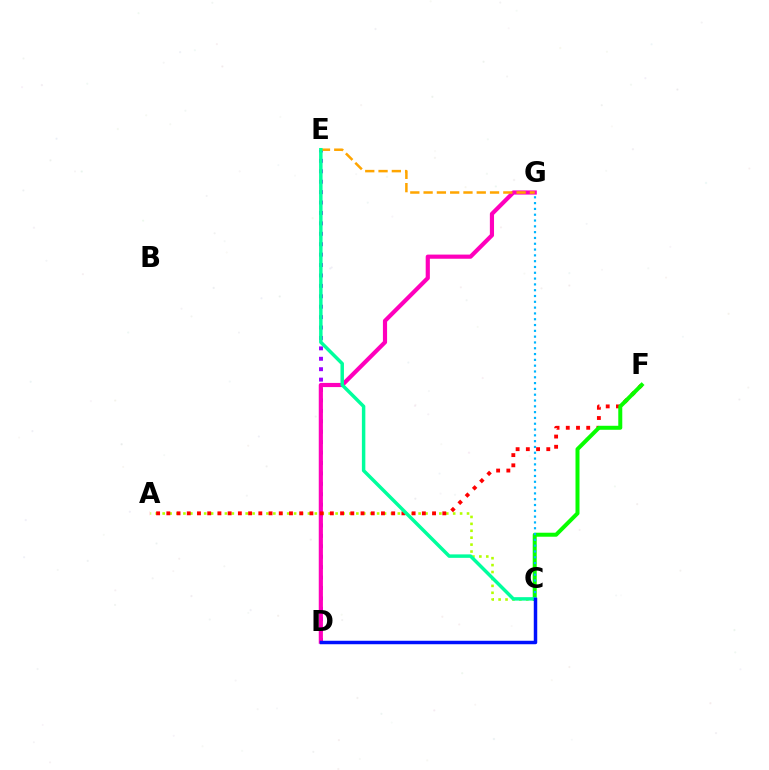{('D', 'E'): [{'color': '#9b00ff', 'line_style': 'dotted', 'thickness': 2.83}], ('D', 'G'): [{'color': '#ff00bd', 'line_style': 'solid', 'thickness': 3.0}], ('A', 'C'): [{'color': '#b3ff00', 'line_style': 'dotted', 'thickness': 1.88}], ('A', 'F'): [{'color': '#ff0000', 'line_style': 'dotted', 'thickness': 2.78}], ('E', 'G'): [{'color': '#ffa500', 'line_style': 'dashed', 'thickness': 1.81}], ('C', 'F'): [{'color': '#08ff00', 'line_style': 'solid', 'thickness': 2.88}], ('C', 'E'): [{'color': '#00ff9d', 'line_style': 'solid', 'thickness': 2.5}], ('C', 'G'): [{'color': '#00b5ff', 'line_style': 'dotted', 'thickness': 1.58}], ('C', 'D'): [{'color': '#0010ff', 'line_style': 'solid', 'thickness': 2.5}]}